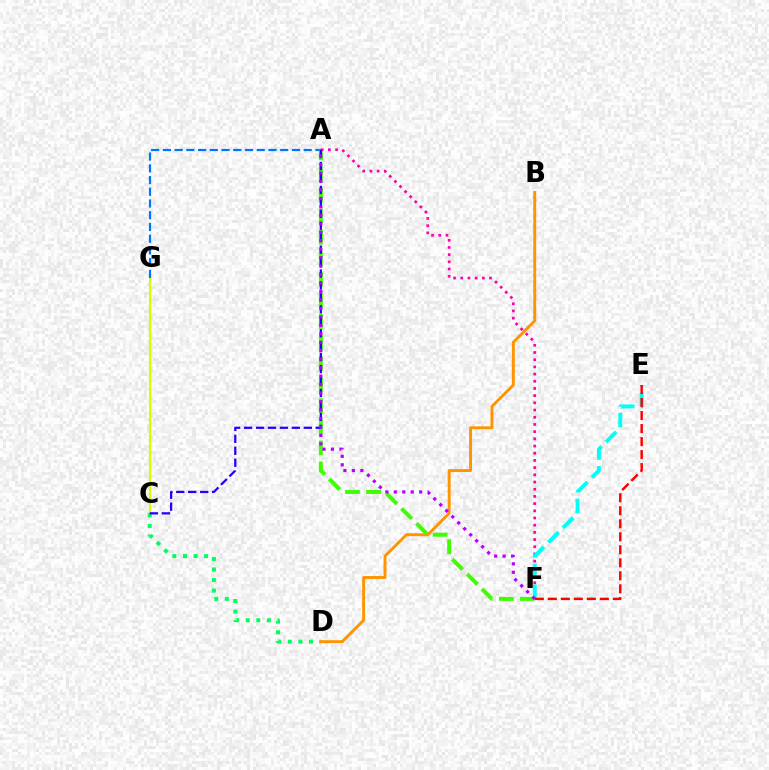{('C', 'G'): [{'color': '#d1ff00', 'line_style': 'solid', 'thickness': 1.53}], ('A', 'G'): [{'color': '#0074ff', 'line_style': 'dashed', 'thickness': 1.59}], ('C', 'D'): [{'color': '#00ff5c', 'line_style': 'dotted', 'thickness': 2.87}], ('B', 'D'): [{'color': '#ff9400', 'line_style': 'solid', 'thickness': 2.09}], ('A', 'F'): [{'color': '#3dff00', 'line_style': 'dashed', 'thickness': 2.86}, {'color': '#ff00ac', 'line_style': 'dotted', 'thickness': 1.96}, {'color': '#b900ff', 'line_style': 'dotted', 'thickness': 2.3}], ('E', 'F'): [{'color': '#00fff6', 'line_style': 'dashed', 'thickness': 2.81}, {'color': '#ff0000', 'line_style': 'dashed', 'thickness': 1.77}], ('A', 'C'): [{'color': '#2500ff', 'line_style': 'dashed', 'thickness': 1.62}]}